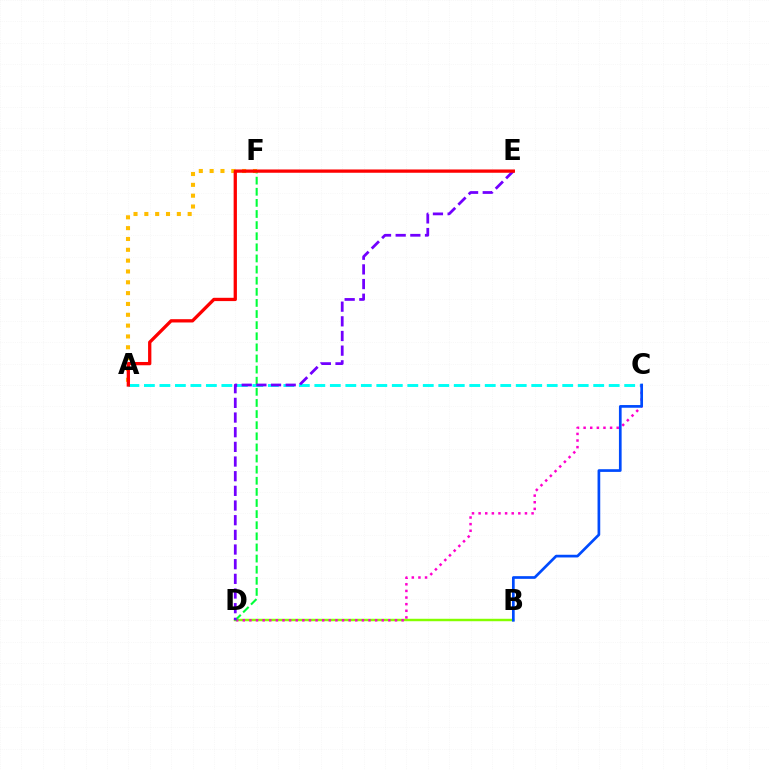{('A', 'C'): [{'color': '#00fff6', 'line_style': 'dashed', 'thickness': 2.1}], ('B', 'D'): [{'color': '#84ff00', 'line_style': 'solid', 'thickness': 1.77}], ('C', 'D'): [{'color': '#ff00cf', 'line_style': 'dotted', 'thickness': 1.8}], ('D', 'F'): [{'color': '#00ff39', 'line_style': 'dashed', 'thickness': 1.51}], ('D', 'E'): [{'color': '#7200ff', 'line_style': 'dashed', 'thickness': 1.99}], ('A', 'F'): [{'color': '#ffbd00', 'line_style': 'dotted', 'thickness': 2.94}], ('A', 'E'): [{'color': '#ff0000', 'line_style': 'solid', 'thickness': 2.37}], ('B', 'C'): [{'color': '#004bff', 'line_style': 'solid', 'thickness': 1.94}]}